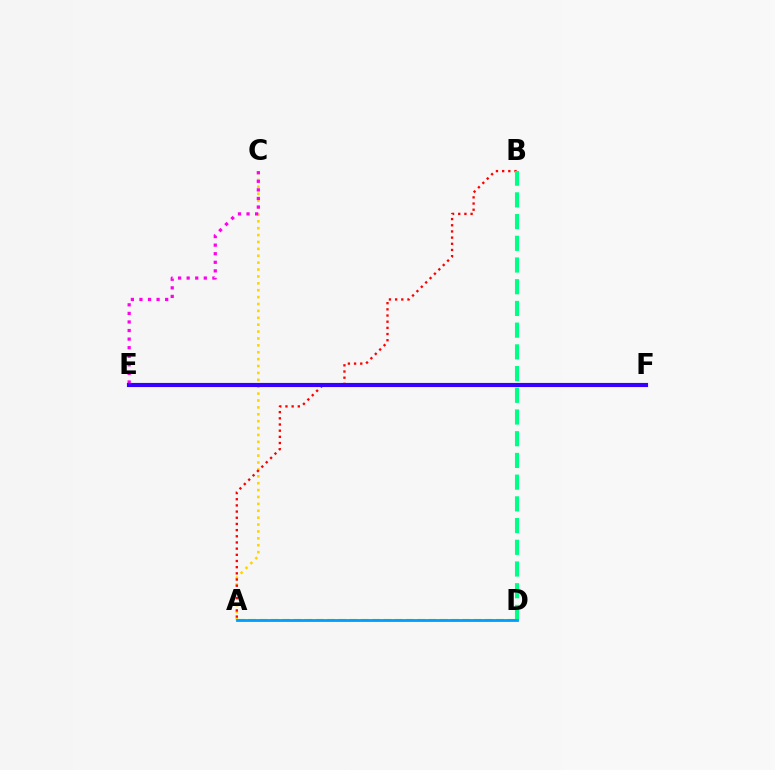{('A', 'C'): [{'color': '#ffd500', 'line_style': 'dotted', 'thickness': 1.87}], ('A', 'B'): [{'color': '#ff0000', 'line_style': 'dotted', 'thickness': 1.68}], ('C', 'E'): [{'color': '#ff00ed', 'line_style': 'dotted', 'thickness': 2.33}], ('E', 'F'): [{'color': '#3700ff', 'line_style': 'solid', 'thickness': 2.98}], ('A', 'D'): [{'color': '#4fff00', 'line_style': 'dashed', 'thickness': 1.53}, {'color': '#009eff', 'line_style': 'solid', 'thickness': 2.04}], ('B', 'D'): [{'color': '#00ff86', 'line_style': 'dashed', 'thickness': 2.95}]}